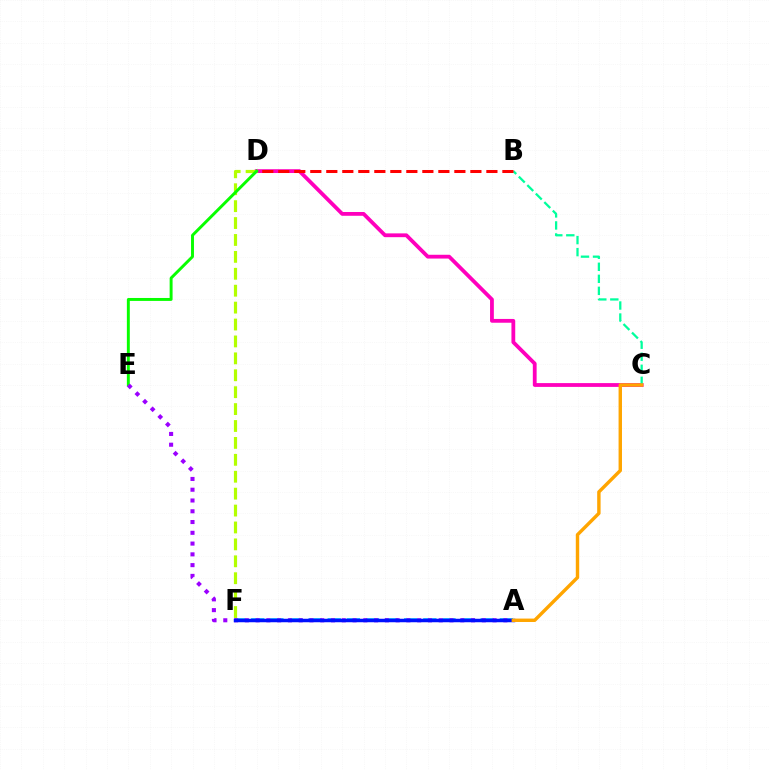{('C', 'D'): [{'color': '#ff00bd', 'line_style': 'solid', 'thickness': 2.73}], ('B', 'C'): [{'color': '#00ff9d', 'line_style': 'dashed', 'thickness': 1.63}], ('D', 'F'): [{'color': '#b3ff00', 'line_style': 'dashed', 'thickness': 2.3}], ('D', 'E'): [{'color': '#08ff00', 'line_style': 'solid', 'thickness': 2.11}], ('A', 'F'): [{'color': '#00b5ff', 'line_style': 'dashed', 'thickness': 2.6}, {'color': '#0010ff', 'line_style': 'solid', 'thickness': 2.51}], ('A', 'E'): [{'color': '#9b00ff', 'line_style': 'dotted', 'thickness': 2.93}], ('B', 'D'): [{'color': '#ff0000', 'line_style': 'dashed', 'thickness': 2.17}], ('A', 'C'): [{'color': '#ffa500', 'line_style': 'solid', 'thickness': 2.46}]}